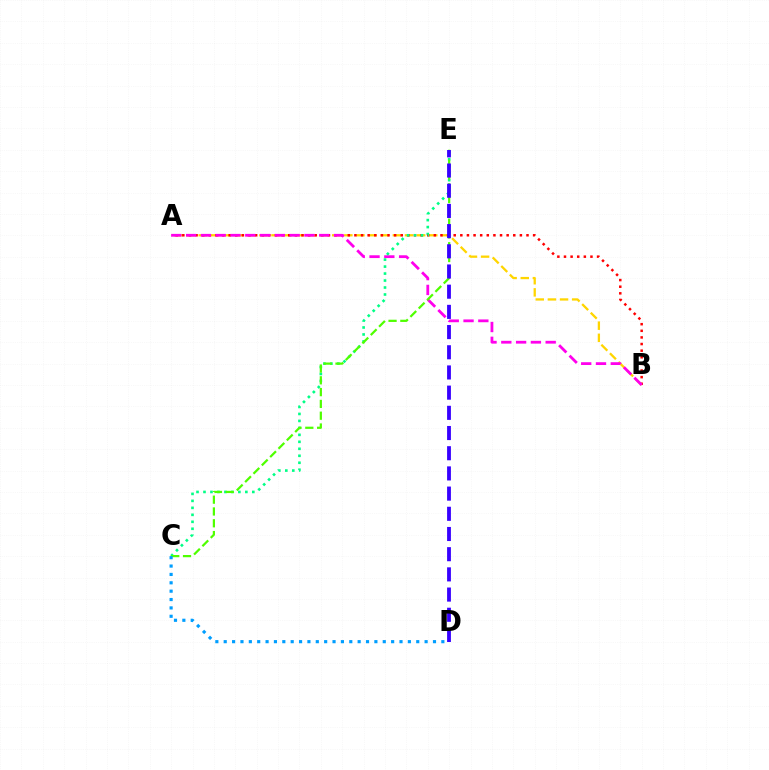{('A', 'B'): [{'color': '#ffd500', 'line_style': 'dashed', 'thickness': 1.65}, {'color': '#ff0000', 'line_style': 'dotted', 'thickness': 1.8}, {'color': '#ff00ed', 'line_style': 'dashed', 'thickness': 2.01}], ('C', 'E'): [{'color': '#00ff86', 'line_style': 'dotted', 'thickness': 1.9}, {'color': '#4fff00', 'line_style': 'dashed', 'thickness': 1.6}], ('D', 'E'): [{'color': '#3700ff', 'line_style': 'dashed', 'thickness': 2.74}], ('C', 'D'): [{'color': '#009eff', 'line_style': 'dotted', 'thickness': 2.27}]}